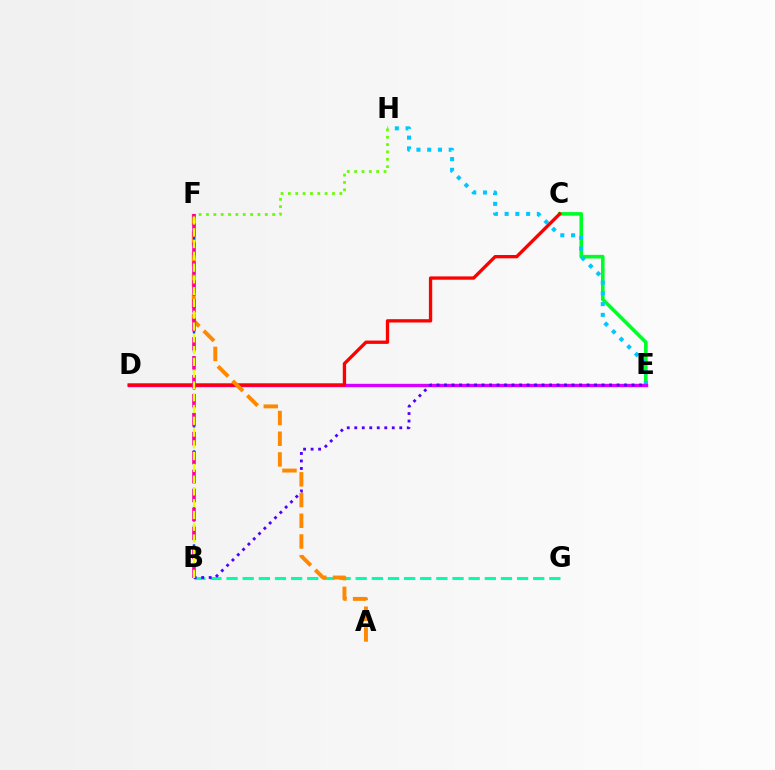{('C', 'E'): [{'color': '#00ff27', 'line_style': 'solid', 'thickness': 2.6}], ('E', 'H'): [{'color': '#00c7ff', 'line_style': 'dotted', 'thickness': 2.92}], ('B', 'G'): [{'color': '#00ffaf', 'line_style': 'dashed', 'thickness': 2.19}], ('D', 'E'): [{'color': '#d600ff', 'line_style': 'solid', 'thickness': 2.44}], ('C', 'D'): [{'color': '#ff0000', 'line_style': 'solid', 'thickness': 2.39}], ('B', 'E'): [{'color': '#4f00ff', 'line_style': 'dotted', 'thickness': 2.04}], ('A', 'F'): [{'color': '#ff8800', 'line_style': 'dashed', 'thickness': 2.81}], ('B', 'F'): [{'color': '#003fff', 'line_style': 'dotted', 'thickness': 1.7}, {'color': '#ff00a0', 'line_style': 'dashed', 'thickness': 2.58}, {'color': '#eeff00', 'line_style': 'dashed', 'thickness': 1.6}], ('F', 'H'): [{'color': '#66ff00', 'line_style': 'dotted', 'thickness': 2.0}]}